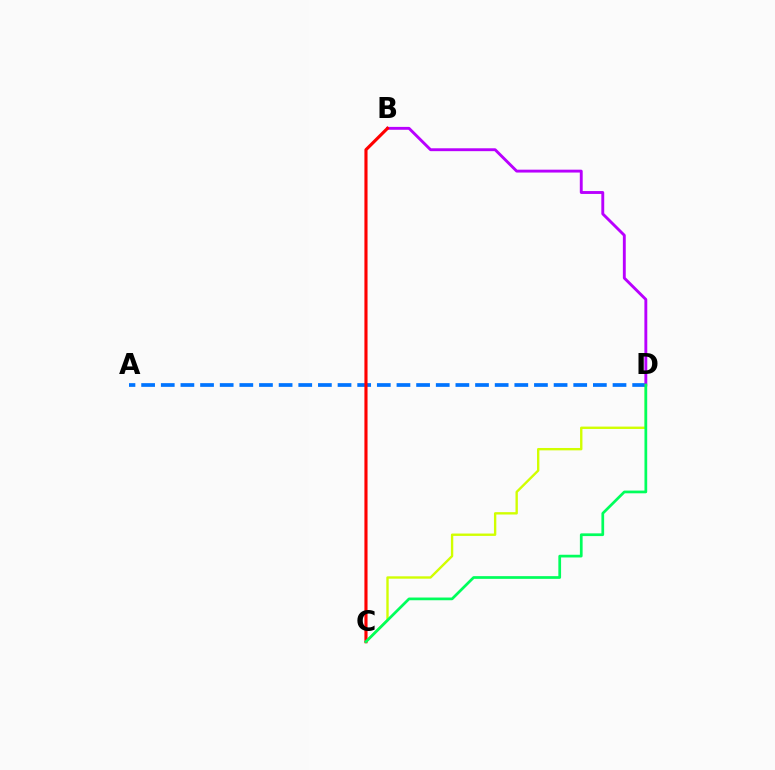{('C', 'D'): [{'color': '#d1ff00', 'line_style': 'solid', 'thickness': 1.71}, {'color': '#00ff5c', 'line_style': 'solid', 'thickness': 1.96}], ('A', 'D'): [{'color': '#0074ff', 'line_style': 'dashed', 'thickness': 2.67}], ('B', 'D'): [{'color': '#b900ff', 'line_style': 'solid', 'thickness': 2.07}], ('B', 'C'): [{'color': '#ff0000', 'line_style': 'solid', 'thickness': 2.25}]}